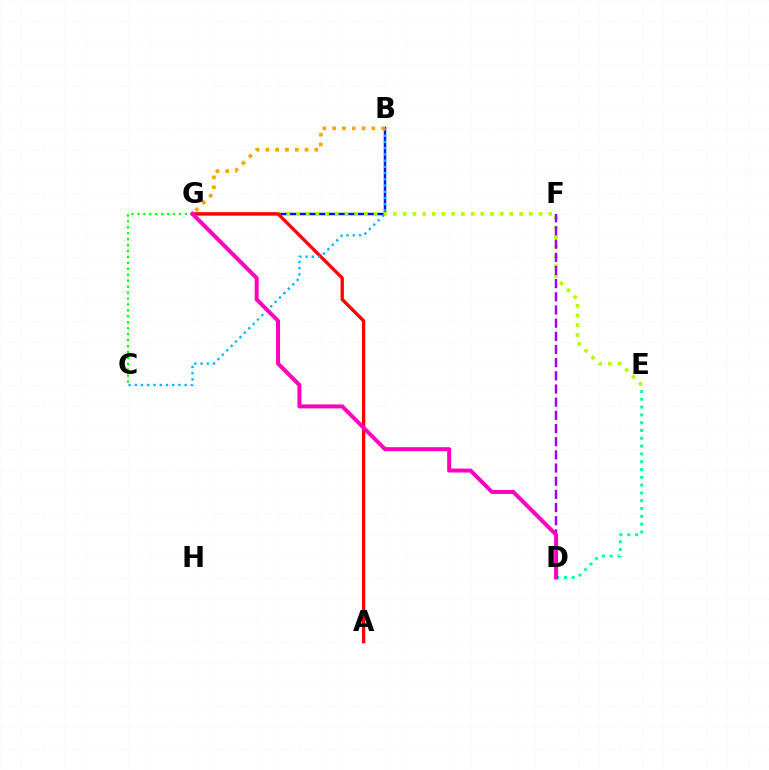{('B', 'G'): [{'color': '#0010ff', 'line_style': 'solid', 'thickness': 1.77}, {'color': '#ffa500', 'line_style': 'dotted', 'thickness': 2.66}], ('E', 'G'): [{'color': '#b3ff00', 'line_style': 'dotted', 'thickness': 2.64}], ('C', 'G'): [{'color': '#08ff00', 'line_style': 'dotted', 'thickness': 1.61}], ('D', 'F'): [{'color': '#9b00ff', 'line_style': 'dashed', 'thickness': 1.79}], ('A', 'G'): [{'color': '#ff0000', 'line_style': 'solid', 'thickness': 2.39}], ('D', 'E'): [{'color': '#00ff9d', 'line_style': 'dotted', 'thickness': 2.12}], ('B', 'C'): [{'color': '#00b5ff', 'line_style': 'dotted', 'thickness': 1.69}], ('D', 'G'): [{'color': '#ff00bd', 'line_style': 'solid', 'thickness': 2.87}]}